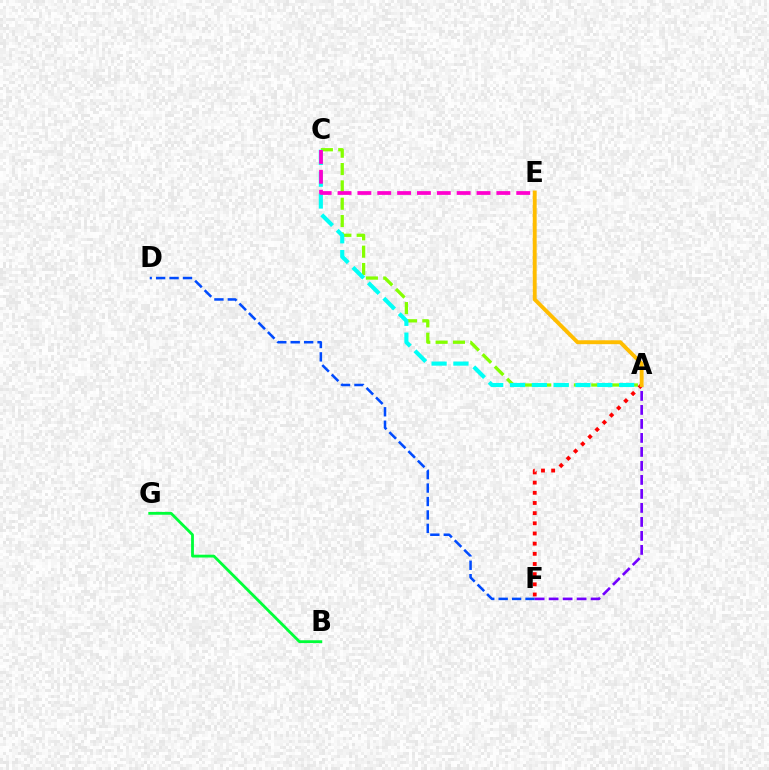{('A', 'C'): [{'color': '#84ff00', 'line_style': 'dashed', 'thickness': 2.35}, {'color': '#00fff6', 'line_style': 'dashed', 'thickness': 2.96}], ('D', 'F'): [{'color': '#004bff', 'line_style': 'dashed', 'thickness': 1.82}], ('B', 'G'): [{'color': '#00ff39', 'line_style': 'solid', 'thickness': 2.03}], ('A', 'F'): [{'color': '#ff0000', 'line_style': 'dotted', 'thickness': 2.76}, {'color': '#7200ff', 'line_style': 'dashed', 'thickness': 1.9}], ('C', 'E'): [{'color': '#ff00cf', 'line_style': 'dashed', 'thickness': 2.7}], ('A', 'E'): [{'color': '#ffbd00', 'line_style': 'solid', 'thickness': 2.81}]}